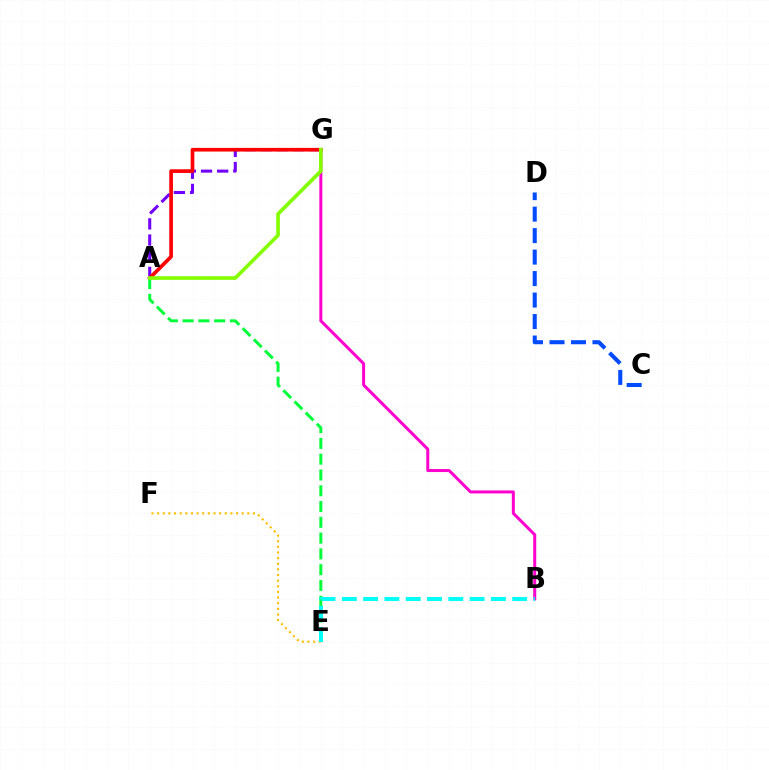{('A', 'G'): [{'color': '#7200ff', 'line_style': 'dashed', 'thickness': 2.2}, {'color': '#ff0000', 'line_style': 'solid', 'thickness': 2.64}, {'color': '#84ff00', 'line_style': 'solid', 'thickness': 2.62}], ('C', 'D'): [{'color': '#004bff', 'line_style': 'dashed', 'thickness': 2.92}], ('E', 'F'): [{'color': '#ffbd00', 'line_style': 'dotted', 'thickness': 1.53}], ('B', 'G'): [{'color': '#ff00cf', 'line_style': 'solid', 'thickness': 2.17}], ('A', 'E'): [{'color': '#00ff39', 'line_style': 'dashed', 'thickness': 2.14}], ('B', 'E'): [{'color': '#00fff6', 'line_style': 'dashed', 'thickness': 2.89}]}